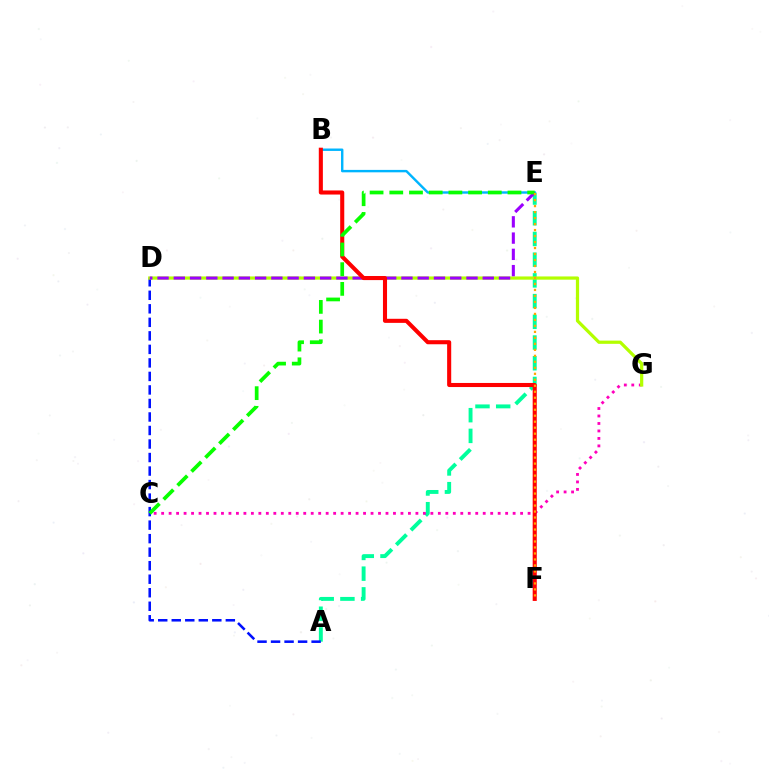{('A', 'E'): [{'color': '#00ff9d', 'line_style': 'dashed', 'thickness': 2.81}], ('C', 'G'): [{'color': '#ff00bd', 'line_style': 'dotted', 'thickness': 2.03}], ('A', 'D'): [{'color': '#0010ff', 'line_style': 'dashed', 'thickness': 1.84}], ('B', 'E'): [{'color': '#00b5ff', 'line_style': 'solid', 'thickness': 1.74}], ('D', 'G'): [{'color': '#b3ff00', 'line_style': 'solid', 'thickness': 2.32}], ('D', 'E'): [{'color': '#9b00ff', 'line_style': 'dashed', 'thickness': 2.21}], ('B', 'F'): [{'color': '#ff0000', 'line_style': 'solid', 'thickness': 2.94}], ('C', 'E'): [{'color': '#08ff00', 'line_style': 'dashed', 'thickness': 2.68}], ('E', 'F'): [{'color': '#ffa500', 'line_style': 'dotted', 'thickness': 1.63}]}